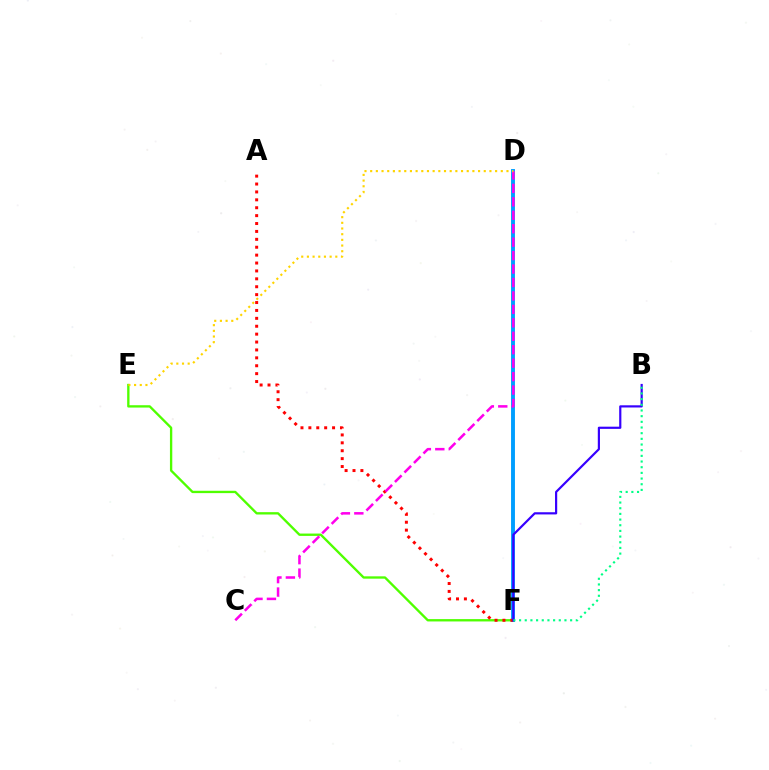{('E', 'F'): [{'color': '#4fff00', 'line_style': 'solid', 'thickness': 1.69}], ('D', 'F'): [{'color': '#009eff', 'line_style': 'solid', 'thickness': 2.81}], ('A', 'F'): [{'color': '#ff0000', 'line_style': 'dotted', 'thickness': 2.15}], ('B', 'F'): [{'color': '#3700ff', 'line_style': 'solid', 'thickness': 1.58}, {'color': '#00ff86', 'line_style': 'dotted', 'thickness': 1.54}], ('C', 'D'): [{'color': '#ff00ed', 'line_style': 'dashed', 'thickness': 1.83}], ('D', 'E'): [{'color': '#ffd500', 'line_style': 'dotted', 'thickness': 1.54}]}